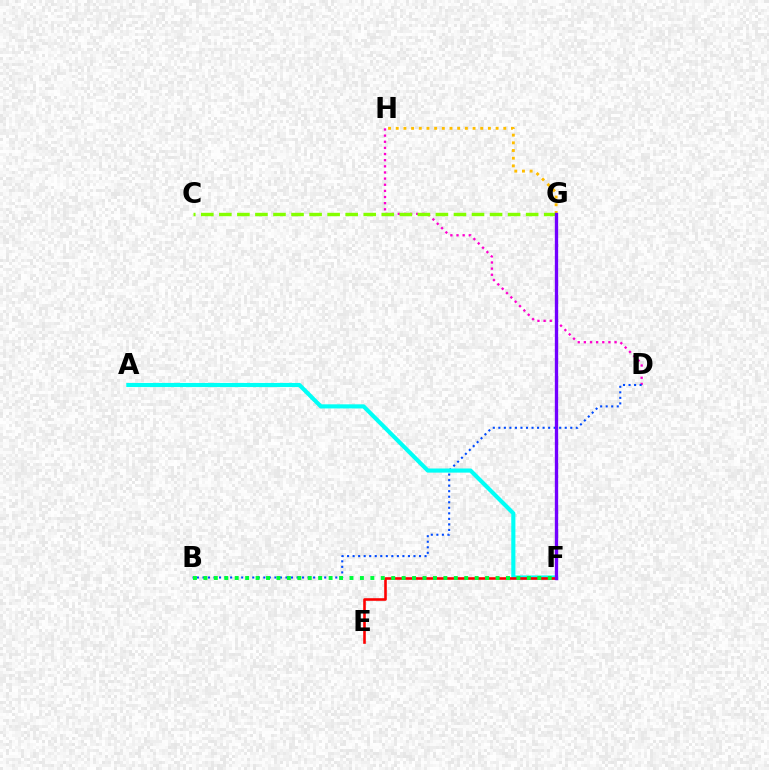{('G', 'H'): [{'color': '#ffbd00', 'line_style': 'dotted', 'thickness': 2.09}], ('D', 'H'): [{'color': '#ff00cf', 'line_style': 'dotted', 'thickness': 1.67}], ('C', 'G'): [{'color': '#84ff00', 'line_style': 'dashed', 'thickness': 2.45}], ('B', 'D'): [{'color': '#004bff', 'line_style': 'dotted', 'thickness': 1.5}], ('A', 'F'): [{'color': '#00fff6', 'line_style': 'solid', 'thickness': 2.97}], ('E', 'F'): [{'color': '#ff0000', 'line_style': 'solid', 'thickness': 1.87}], ('F', 'G'): [{'color': '#7200ff', 'line_style': 'solid', 'thickness': 2.41}], ('B', 'F'): [{'color': '#00ff39', 'line_style': 'dotted', 'thickness': 2.83}]}